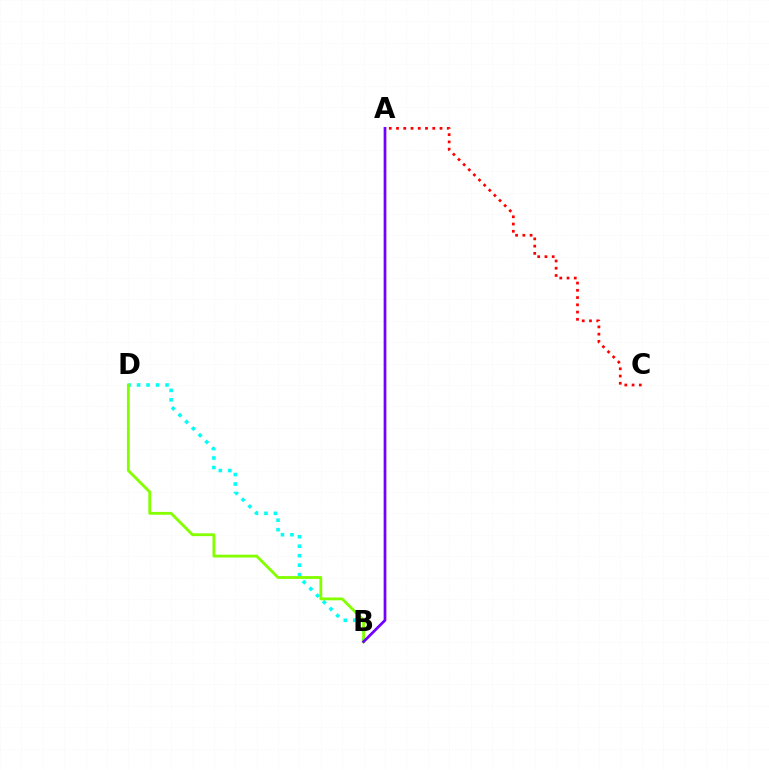{('B', 'D'): [{'color': '#00fff6', 'line_style': 'dotted', 'thickness': 2.58}, {'color': '#84ff00', 'line_style': 'solid', 'thickness': 2.04}], ('A', 'B'): [{'color': '#7200ff', 'line_style': 'solid', 'thickness': 1.96}], ('A', 'C'): [{'color': '#ff0000', 'line_style': 'dotted', 'thickness': 1.97}]}